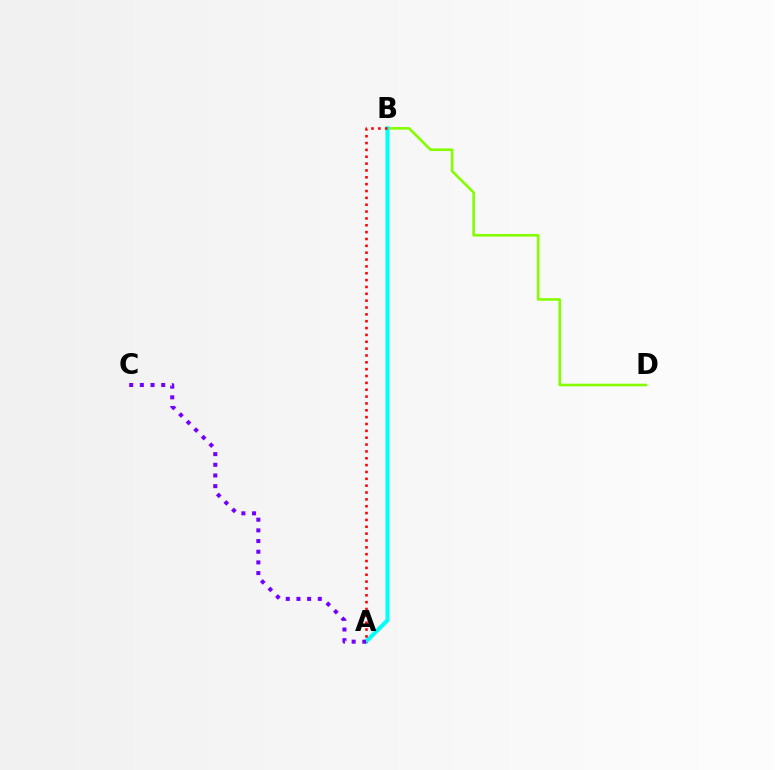{('B', 'D'): [{'color': '#84ff00', 'line_style': 'solid', 'thickness': 1.89}], ('A', 'B'): [{'color': '#00fff6', 'line_style': 'solid', 'thickness': 2.92}, {'color': '#ff0000', 'line_style': 'dotted', 'thickness': 1.86}], ('A', 'C'): [{'color': '#7200ff', 'line_style': 'dotted', 'thickness': 2.9}]}